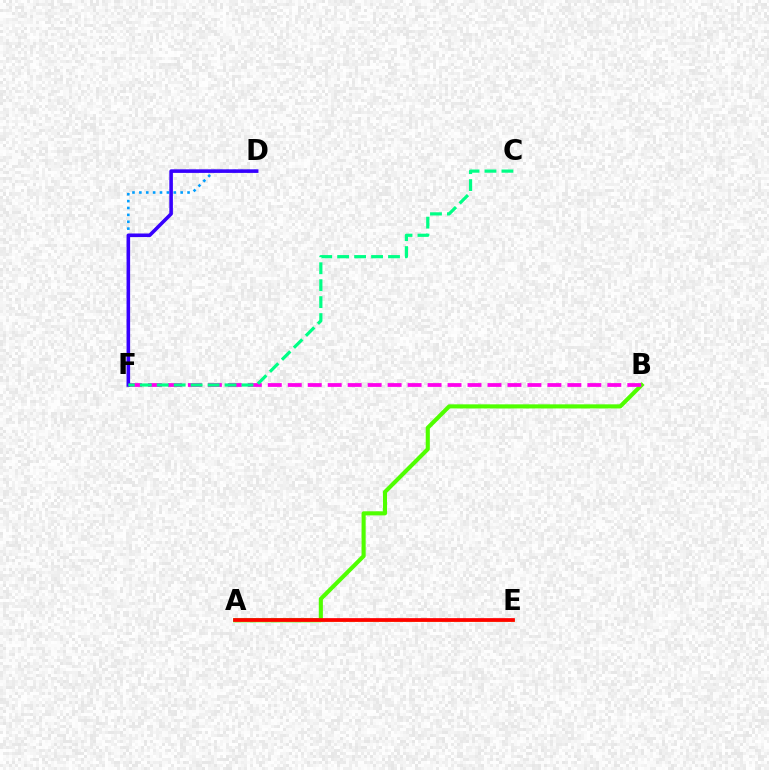{('A', 'B'): [{'color': '#4fff00', 'line_style': 'solid', 'thickness': 2.95}], ('D', 'F'): [{'color': '#009eff', 'line_style': 'dotted', 'thickness': 1.87}, {'color': '#3700ff', 'line_style': 'solid', 'thickness': 2.57}], ('B', 'F'): [{'color': '#ff00ed', 'line_style': 'dashed', 'thickness': 2.71}], ('A', 'E'): [{'color': '#ffd500', 'line_style': 'solid', 'thickness': 1.88}, {'color': '#ff0000', 'line_style': 'solid', 'thickness': 2.68}], ('C', 'F'): [{'color': '#00ff86', 'line_style': 'dashed', 'thickness': 2.3}]}